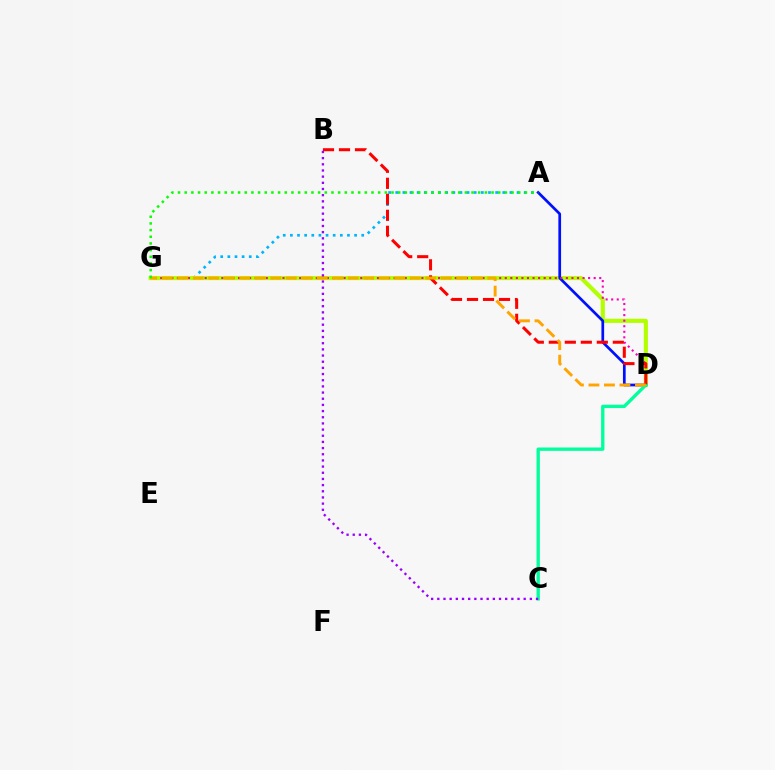{('A', 'G'): [{'color': '#00b5ff', 'line_style': 'dotted', 'thickness': 1.94}, {'color': '#08ff00', 'line_style': 'dotted', 'thickness': 1.81}], ('D', 'G'): [{'color': '#b3ff00', 'line_style': 'solid', 'thickness': 2.99}, {'color': '#ff00bd', 'line_style': 'dotted', 'thickness': 1.51}, {'color': '#ffa500', 'line_style': 'dashed', 'thickness': 2.11}], ('A', 'D'): [{'color': '#0010ff', 'line_style': 'solid', 'thickness': 1.95}], ('C', 'D'): [{'color': '#00ff9d', 'line_style': 'solid', 'thickness': 2.4}], ('B', 'D'): [{'color': '#ff0000', 'line_style': 'dashed', 'thickness': 2.17}], ('B', 'C'): [{'color': '#9b00ff', 'line_style': 'dotted', 'thickness': 1.68}]}